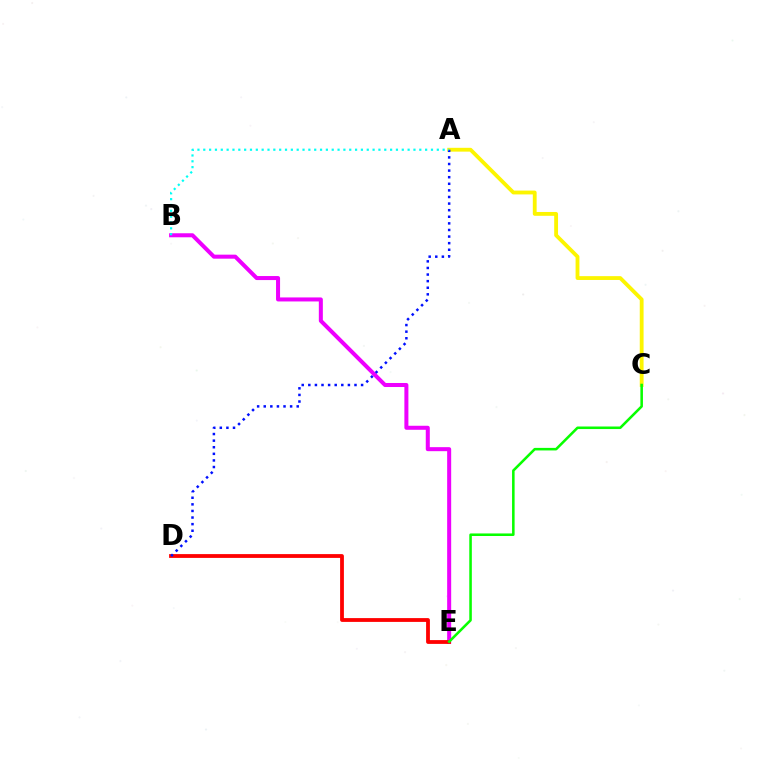{('B', 'E'): [{'color': '#ee00ff', 'line_style': 'solid', 'thickness': 2.9}], ('D', 'E'): [{'color': '#ff0000', 'line_style': 'solid', 'thickness': 2.73}], ('A', 'C'): [{'color': '#fcf500', 'line_style': 'solid', 'thickness': 2.75}], ('C', 'E'): [{'color': '#08ff00', 'line_style': 'solid', 'thickness': 1.84}], ('A', 'D'): [{'color': '#0010ff', 'line_style': 'dotted', 'thickness': 1.79}], ('A', 'B'): [{'color': '#00fff6', 'line_style': 'dotted', 'thickness': 1.59}]}